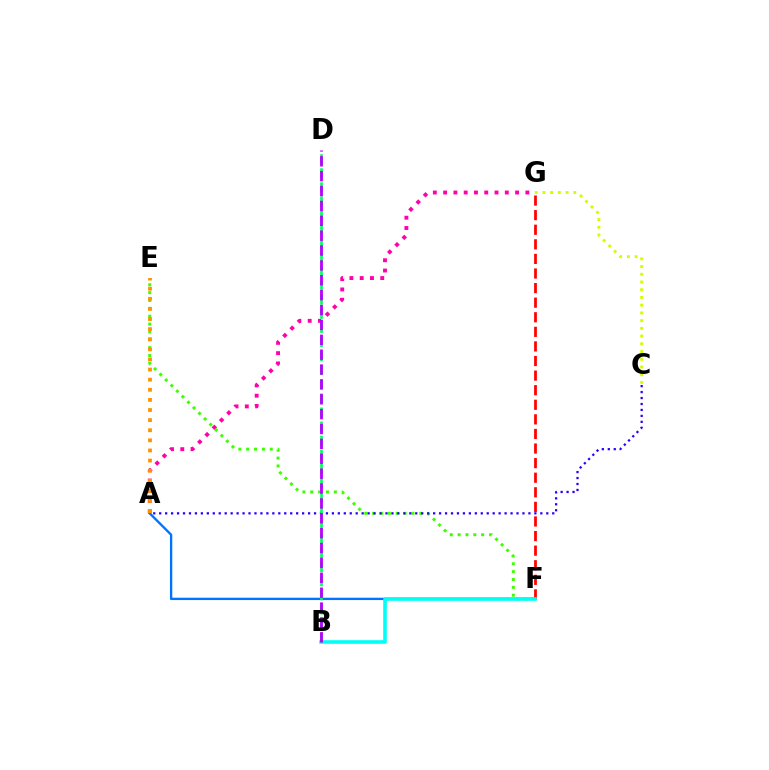{('A', 'G'): [{'color': '#ff00ac', 'line_style': 'dotted', 'thickness': 2.79}], ('C', 'G'): [{'color': '#d1ff00', 'line_style': 'dotted', 'thickness': 2.1}], ('E', 'F'): [{'color': '#3dff00', 'line_style': 'dotted', 'thickness': 2.14}], ('A', 'F'): [{'color': '#0074ff', 'line_style': 'solid', 'thickness': 1.69}], ('A', 'E'): [{'color': '#ff9400', 'line_style': 'dotted', 'thickness': 2.75}], ('F', 'G'): [{'color': '#ff0000', 'line_style': 'dashed', 'thickness': 1.98}], ('A', 'C'): [{'color': '#2500ff', 'line_style': 'dotted', 'thickness': 1.62}], ('B', 'F'): [{'color': '#00fff6', 'line_style': 'solid', 'thickness': 2.58}], ('B', 'D'): [{'color': '#00ff5c', 'line_style': 'dashed', 'thickness': 1.91}, {'color': '#b900ff', 'line_style': 'dashed', 'thickness': 2.02}]}